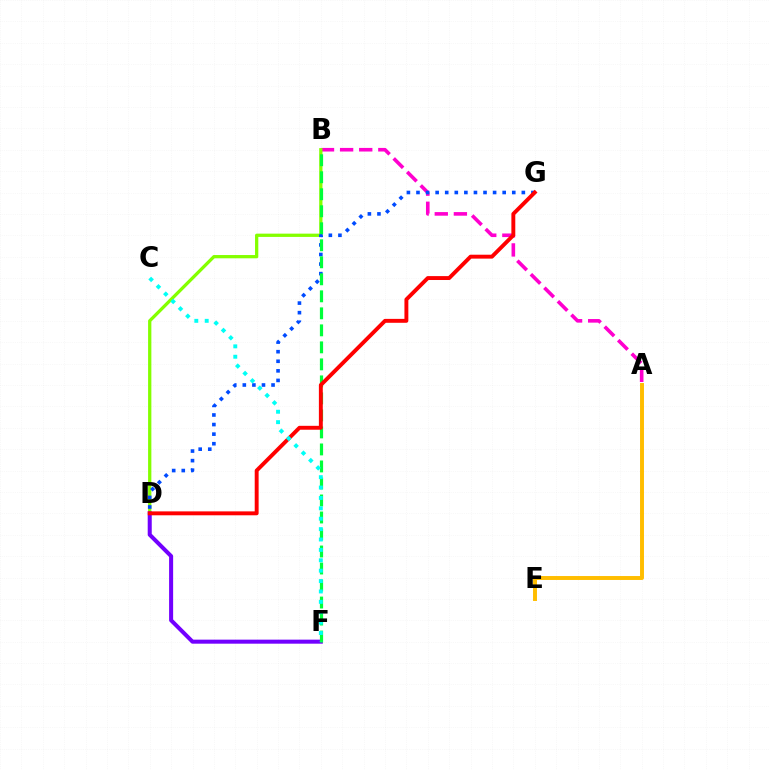{('A', 'B'): [{'color': '#ff00cf', 'line_style': 'dashed', 'thickness': 2.6}], ('B', 'D'): [{'color': '#84ff00', 'line_style': 'solid', 'thickness': 2.36}], ('D', 'G'): [{'color': '#004bff', 'line_style': 'dotted', 'thickness': 2.6}, {'color': '#ff0000', 'line_style': 'solid', 'thickness': 2.81}], ('D', 'F'): [{'color': '#7200ff', 'line_style': 'solid', 'thickness': 2.91}], ('B', 'F'): [{'color': '#00ff39', 'line_style': 'dashed', 'thickness': 2.31}], ('A', 'E'): [{'color': '#ffbd00', 'line_style': 'solid', 'thickness': 2.83}], ('C', 'F'): [{'color': '#00fff6', 'line_style': 'dotted', 'thickness': 2.82}]}